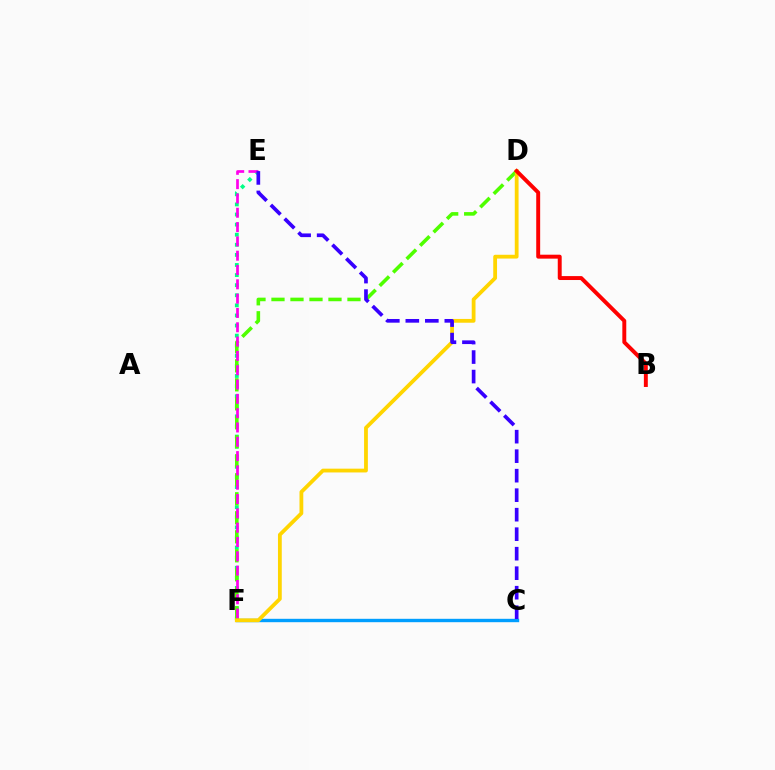{('E', 'F'): [{'color': '#00ff86', 'line_style': 'dotted', 'thickness': 2.74}, {'color': '#ff00ed', 'line_style': 'dashed', 'thickness': 1.94}], ('D', 'F'): [{'color': '#4fff00', 'line_style': 'dashed', 'thickness': 2.58}, {'color': '#ffd500', 'line_style': 'solid', 'thickness': 2.73}], ('C', 'F'): [{'color': '#009eff', 'line_style': 'solid', 'thickness': 2.44}], ('C', 'E'): [{'color': '#3700ff', 'line_style': 'dashed', 'thickness': 2.65}], ('B', 'D'): [{'color': '#ff0000', 'line_style': 'solid', 'thickness': 2.83}]}